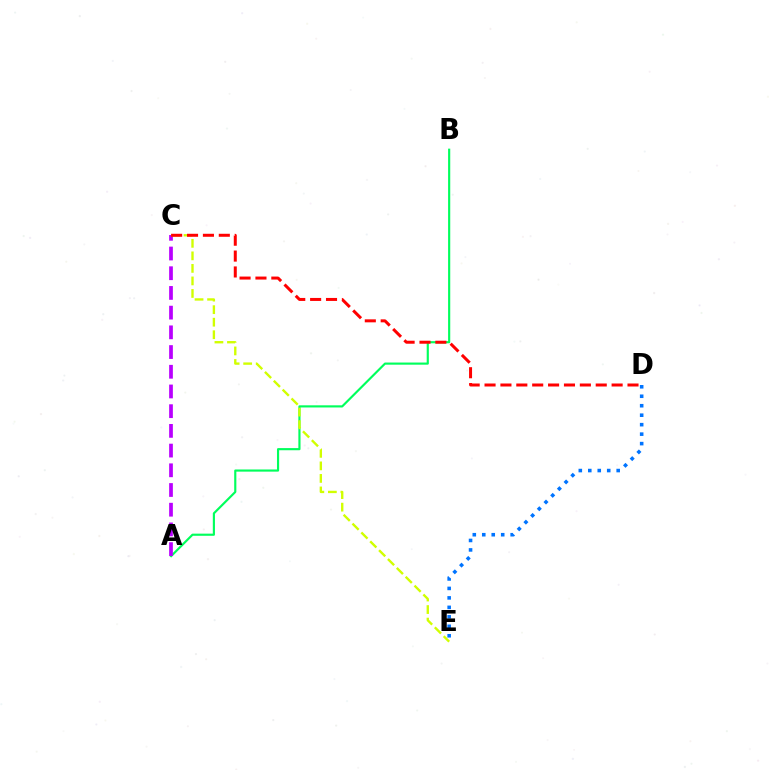{('A', 'B'): [{'color': '#00ff5c', 'line_style': 'solid', 'thickness': 1.55}], ('A', 'C'): [{'color': '#b900ff', 'line_style': 'dashed', 'thickness': 2.68}], ('D', 'E'): [{'color': '#0074ff', 'line_style': 'dotted', 'thickness': 2.57}], ('C', 'E'): [{'color': '#d1ff00', 'line_style': 'dashed', 'thickness': 1.7}], ('C', 'D'): [{'color': '#ff0000', 'line_style': 'dashed', 'thickness': 2.16}]}